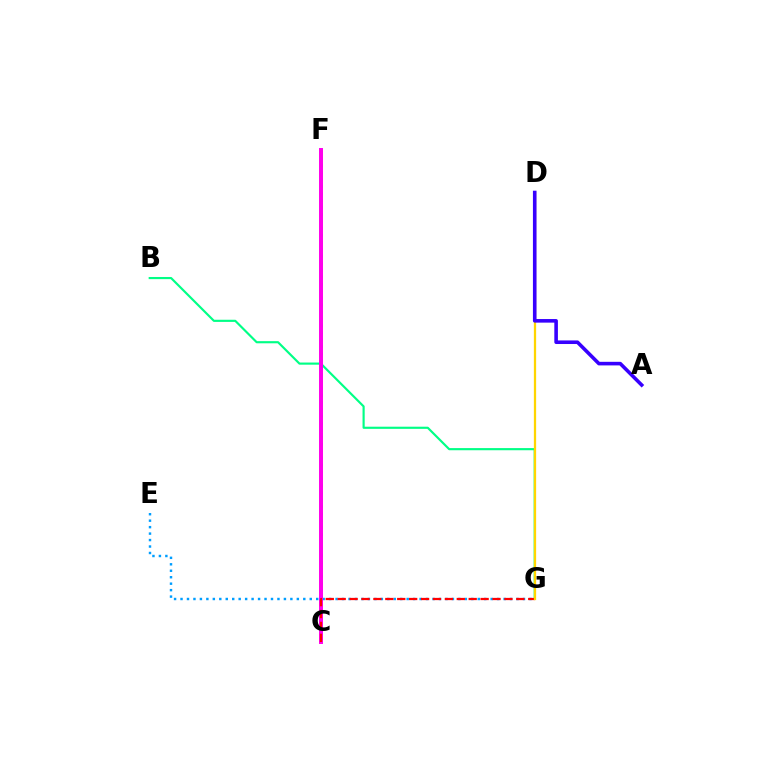{('C', 'F'): [{'color': '#4fff00', 'line_style': 'dotted', 'thickness': 1.89}, {'color': '#ff00ed', 'line_style': 'solid', 'thickness': 2.86}], ('B', 'G'): [{'color': '#00ff86', 'line_style': 'solid', 'thickness': 1.55}], ('E', 'G'): [{'color': '#009eff', 'line_style': 'dotted', 'thickness': 1.76}], ('C', 'G'): [{'color': '#ff0000', 'line_style': 'dashed', 'thickness': 1.62}], ('D', 'G'): [{'color': '#ffd500', 'line_style': 'solid', 'thickness': 1.63}], ('A', 'D'): [{'color': '#3700ff', 'line_style': 'solid', 'thickness': 2.59}]}